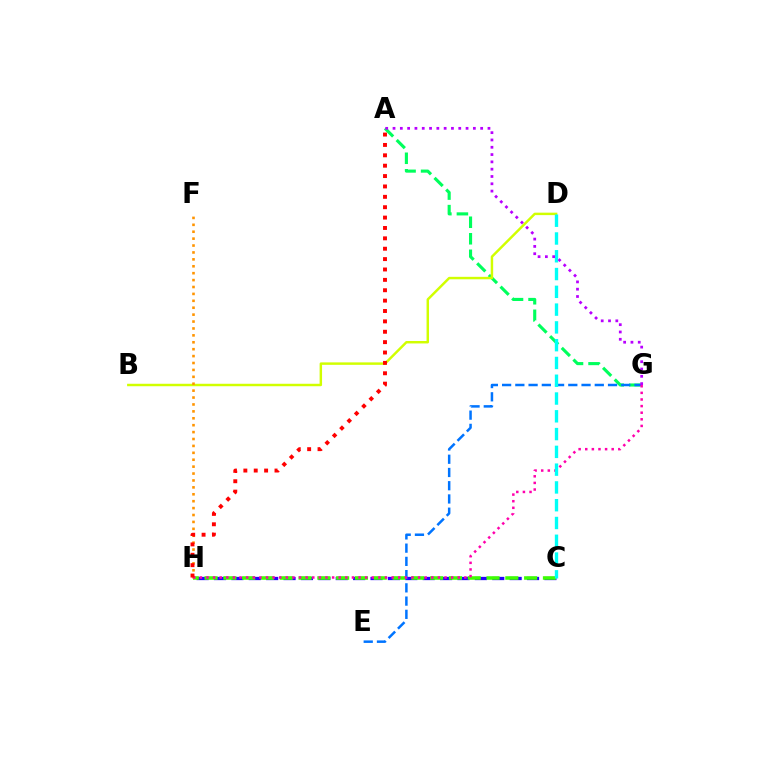{('A', 'G'): [{'color': '#00ff5c', 'line_style': 'dashed', 'thickness': 2.24}, {'color': '#b900ff', 'line_style': 'dotted', 'thickness': 1.98}], ('C', 'H'): [{'color': '#2500ff', 'line_style': 'dashed', 'thickness': 2.36}, {'color': '#3dff00', 'line_style': 'dashed', 'thickness': 2.55}], ('B', 'D'): [{'color': '#d1ff00', 'line_style': 'solid', 'thickness': 1.77}], ('E', 'G'): [{'color': '#0074ff', 'line_style': 'dashed', 'thickness': 1.8}], ('F', 'H'): [{'color': '#ff9400', 'line_style': 'dotted', 'thickness': 1.88}], ('G', 'H'): [{'color': '#ff00ac', 'line_style': 'dotted', 'thickness': 1.8}], ('A', 'H'): [{'color': '#ff0000', 'line_style': 'dotted', 'thickness': 2.82}], ('C', 'D'): [{'color': '#00fff6', 'line_style': 'dashed', 'thickness': 2.42}]}